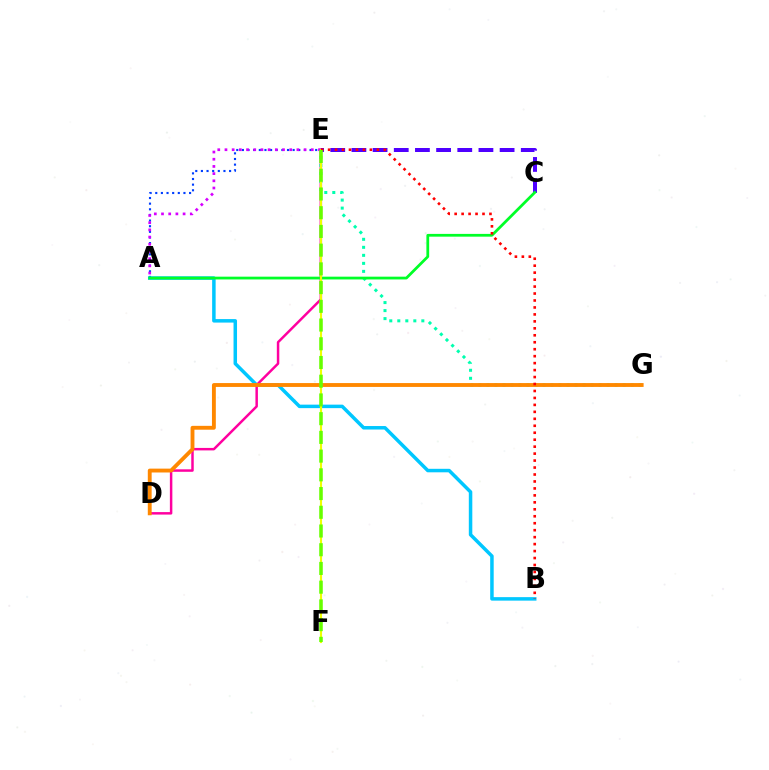{('D', 'E'): [{'color': '#ff00a0', 'line_style': 'solid', 'thickness': 1.79}], ('C', 'E'): [{'color': '#4f00ff', 'line_style': 'dashed', 'thickness': 2.88}], ('A', 'E'): [{'color': '#003fff', 'line_style': 'dotted', 'thickness': 1.53}, {'color': '#d600ff', 'line_style': 'dotted', 'thickness': 1.95}], ('E', 'G'): [{'color': '#00ffaf', 'line_style': 'dotted', 'thickness': 2.18}], ('A', 'B'): [{'color': '#00c7ff', 'line_style': 'solid', 'thickness': 2.52}], ('D', 'G'): [{'color': '#ff8800', 'line_style': 'solid', 'thickness': 2.78}], ('A', 'C'): [{'color': '#00ff27', 'line_style': 'solid', 'thickness': 1.99}], ('E', 'F'): [{'color': '#eeff00', 'line_style': 'solid', 'thickness': 1.54}, {'color': '#66ff00', 'line_style': 'dashed', 'thickness': 2.54}], ('B', 'E'): [{'color': '#ff0000', 'line_style': 'dotted', 'thickness': 1.89}]}